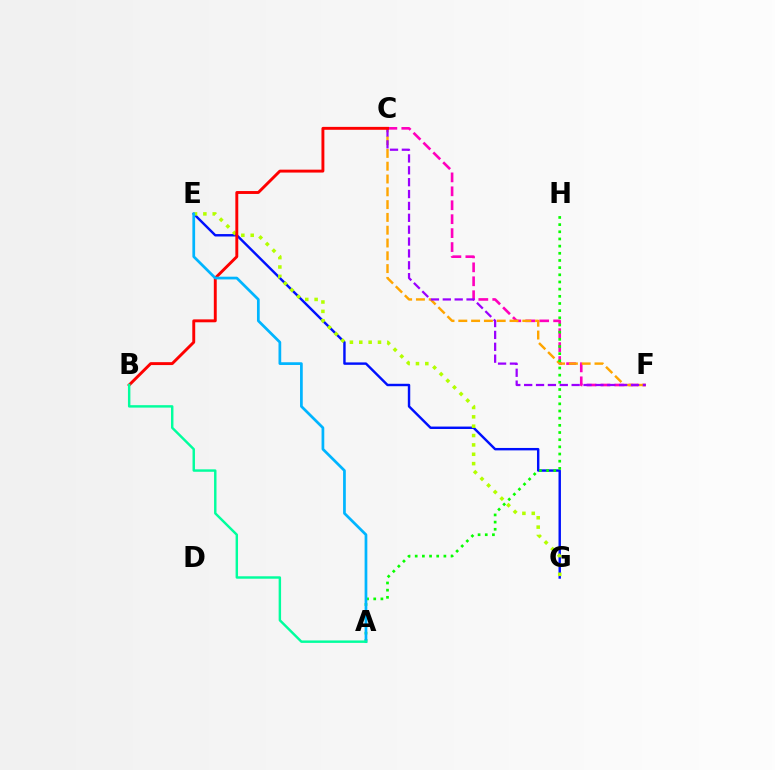{('C', 'F'): [{'color': '#ff00bd', 'line_style': 'dashed', 'thickness': 1.89}, {'color': '#ffa500', 'line_style': 'dashed', 'thickness': 1.74}, {'color': '#9b00ff', 'line_style': 'dashed', 'thickness': 1.61}], ('E', 'G'): [{'color': '#0010ff', 'line_style': 'solid', 'thickness': 1.75}, {'color': '#b3ff00', 'line_style': 'dotted', 'thickness': 2.54}], ('A', 'H'): [{'color': '#08ff00', 'line_style': 'dotted', 'thickness': 1.95}], ('B', 'C'): [{'color': '#ff0000', 'line_style': 'solid', 'thickness': 2.09}], ('A', 'E'): [{'color': '#00b5ff', 'line_style': 'solid', 'thickness': 1.96}], ('A', 'B'): [{'color': '#00ff9d', 'line_style': 'solid', 'thickness': 1.75}]}